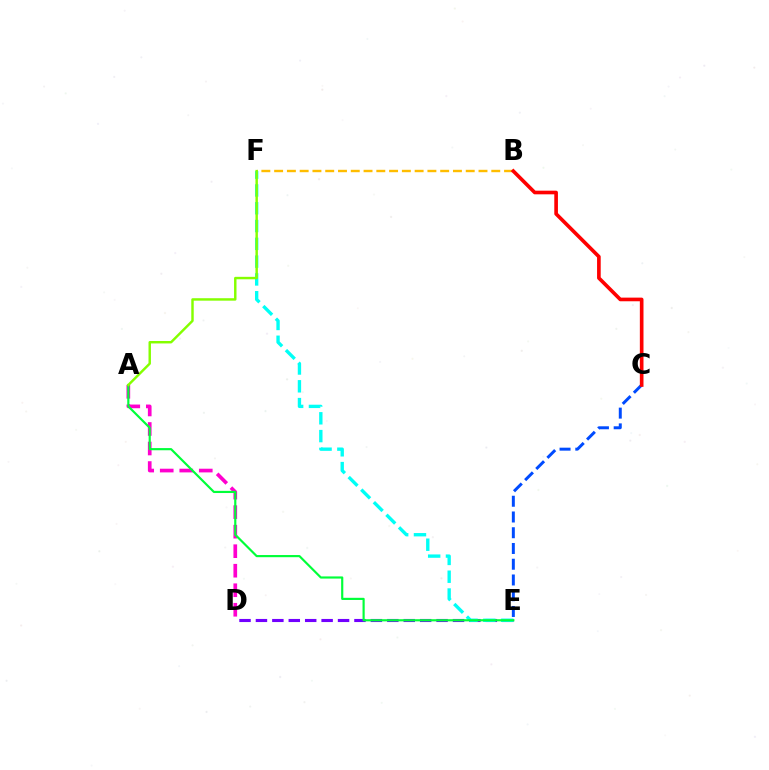{('D', 'E'): [{'color': '#7200ff', 'line_style': 'dashed', 'thickness': 2.23}], ('C', 'E'): [{'color': '#004bff', 'line_style': 'dashed', 'thickness': 2.14}], ('A', 'D'): [{'color': '#ff00cf', 'line_style': 'dashed', 'thickness': 2.65}], ('B', 'F'): [{'color': '#ffbd00', 'line_style': 'dashed', 'thickness': 1.74}], ('E', 'F'): [{'color': '#00fff6', 'line_style': 'dashed', 'thickness': 2.42}], ('A', 'E'): [{'color': '#00ff39', 'line_style': 'solid', 'thickness': 1.56}], ('A', 'F'): [{'color': '#84ff00', 'line_style': 'solid', 'thickness': 1.76}], ('B', 'C'): [{'color': '#ff0000', 'line_style': 'solid', 'thickness': 2.63}]}